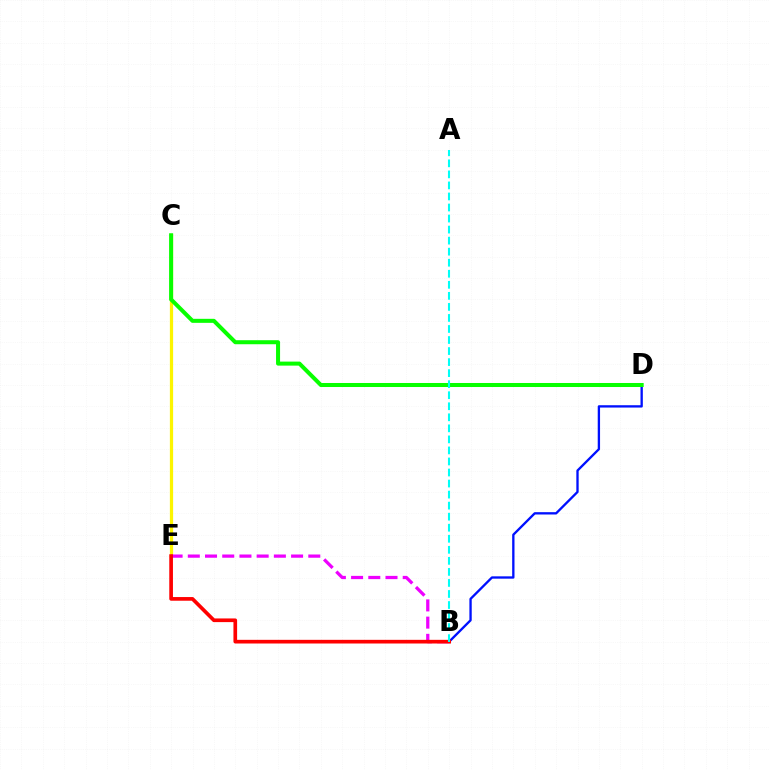{('B', 'D'): [{'color': '#0010ff', 'line_style': 'solid', 'thickness': 1.68}], ('C', 'E'): [{'color': '#fcf500', 'line_style': 'solid', 'thickness': 2.33}], ('B', 'E'): [{'color': '#ee00ff', 'line_style': 'dashed', 'thickness': 2.34}, {'color': '#ff0000', 'line_style': 'solid', 'thickness': 2.64}], ('C', 'D'): [{'color': '#08ff00', 'line_style': 'solid', 'thickness': 2.9}], ('A', 'B'): [{'color': '#00fff6', 'line_style': 'dashed', 'thickness': 1.5}]}